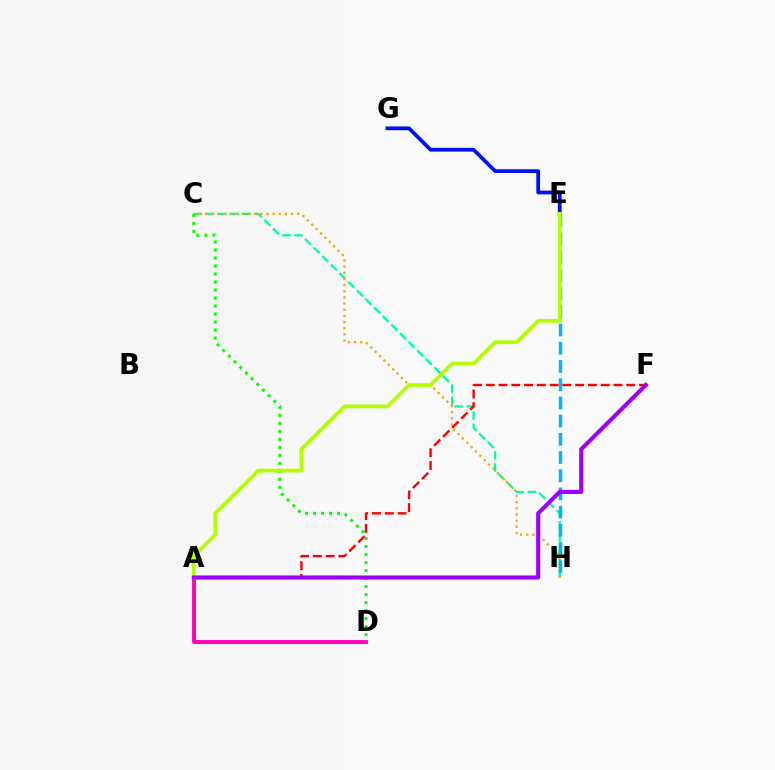{('A', 'D'): [{'color': '#ff00bd', 'line_style': 'solid', 'thickness': 2.82}], ('C', 'H'): [{'color': '#00ff9d', 'line_style': 'dashed', 'thickness': 1.65}, {'color': '#ffa500', 'line_style': 'dotted', 'thickness': 1.67}], ('C', 'D'): [{'color': '#08ff00', 'line_style': 'dotted', 'thickness': 2.18}], ('E', 'H'): [{'color': '#00b5ff', 'line_style': 'dashed', 'thickness': 2.47}], ('E', 'G'): [{'color': '#0010ff', 'line_style': 'solid', 'thickness': 2.71}], ('A', 'E'): [{'color': '#b3ff00', 'line_style': 'solid', 'thickness': 2.69}], ('A', 'F'): [{'color': '#ff0000', 'line_style': 'dashed', 'thickness': 1.74}, {'color': '#9b00ff', 'line_style': 'solid', 'thickness': 2.95}]}